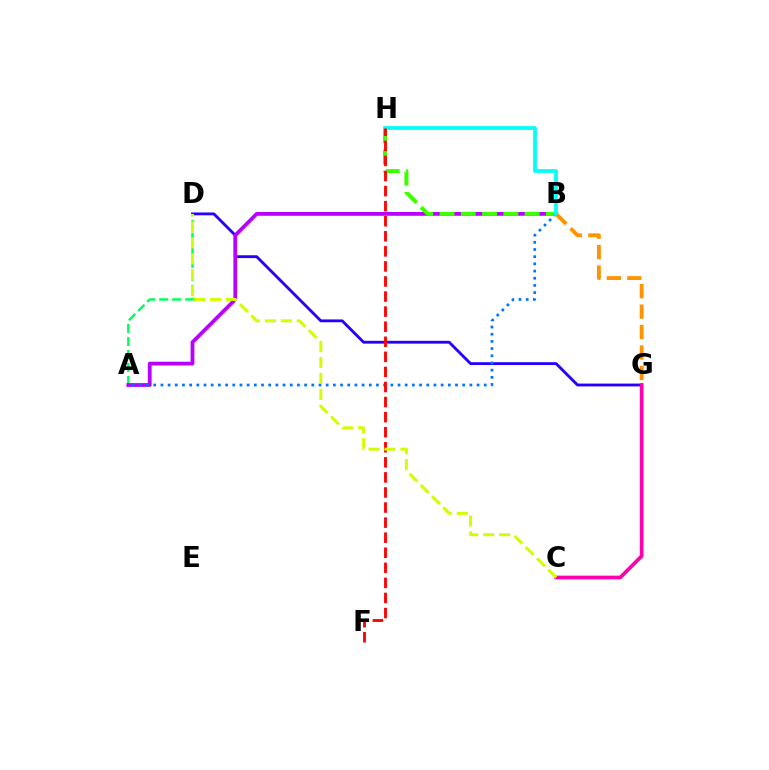{('A', 'D'): [{'color': '#00ff5c', 'line_style': 'dashed', 'thickness': 1.76}], ('B', 'G'): [{'color': '#ff9400', 'line_style': 'dashed', 'thickness': 2.78}], ('D', 'G'): [{'color': '#2500ff', 'line_style': 'solid', 'thickness': 2.04}], ('A', 'B'): [{'color': '#b900ff', 'line_style': 'solid', 'thickness': 2.72}, {'color': '#0074ff', 'line_style': 'dotted', 'thickness': 1.95}], ('C', 'G'): [{'color': '#ff00ac', 'line_style': 'solid', 'thickness': 2.68}], ('B', 'H'): [{'color': '#3dff00', 'line_style': 'dashed', 'thickness': 2.89}, {'color': '#00fff6', 'line_style': 'solid', 'thickness': 2.69}], ('F', 'H'): [{'color': '#ff0000', 'line_style': 'dashed', 'thickness': 2.05}], ('C', 'D'): [{'color': '#d1ff00', 'line_style': 'dashed', 'thickness': 2.16}]}